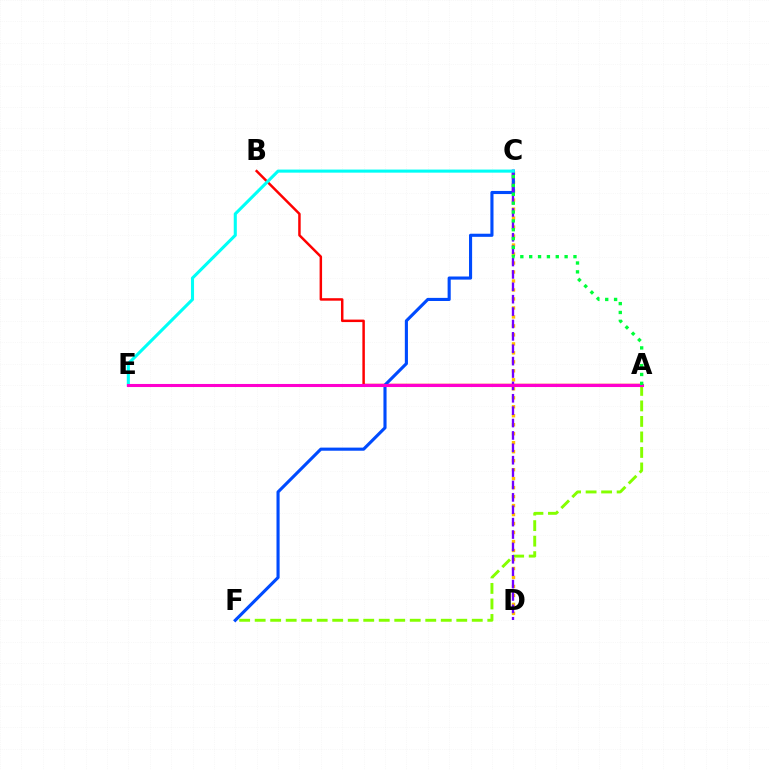{('A', 'B'): [{'color': '#ff0000', 'line_style': 'solid', 'thickness': 1.79}], ('C', 'D'): [{'color': '#ffbd00', 'line_style': 'dotted', 'thickness': 2.44}, {'color': '#7200ff', 'line_style': 'dashed', 'thickness': 1.68}], ('A', 'F'): [{'color': '#84ff00', 'line_style': 'dashed', 'thickness': 2.11}], ('C', 'F'): [{'color': '#004bff', 'line_style': 'solid', 'thickness': 2.24}], ('C', 'E'): [{'color': '#00fff6', 'line_style': 'solid', 'thickness': 2.22}], ('A', 'E'): [{'color': '#ff00cf', 'line_style': 'solid', 'thickness': 2.21}], ('A', 'C'): [{'color': '#00ff39', 'line_style': 'dotted', 'thickness': 2.41}]}